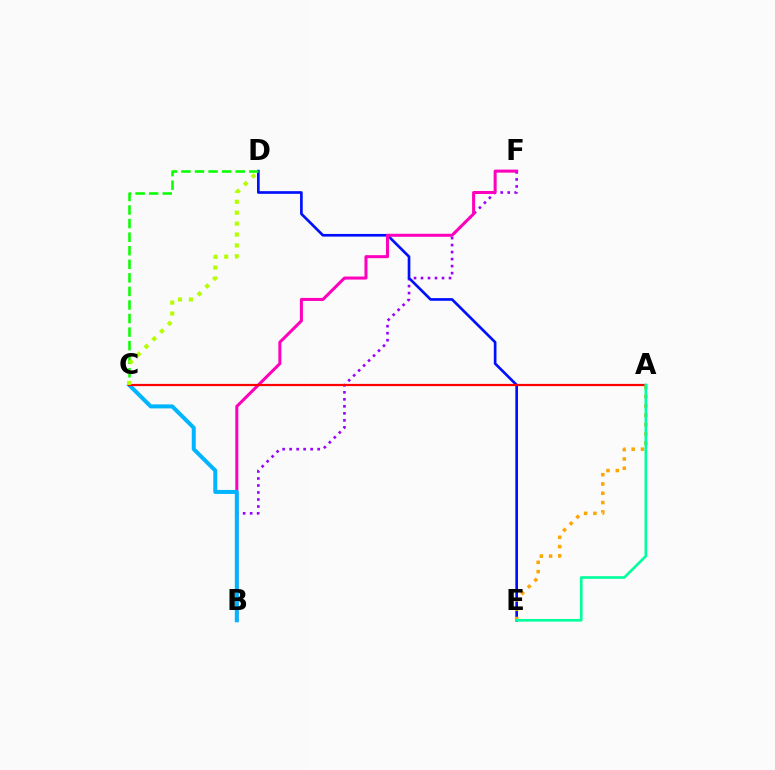{('B', 'F'): [{'color': '#9b00ff', 'line_style': 'dotted', 'thickness': 1.9}, {'color': '#ff00bd', 'line_style': 'solid', 'thickness': 2.18}], ('D', 'E'): [{'color': '#0010ff', 'line_style': 'solid', 'thickness': 1.92}], ('B', 'C'): [{'color': '#00b5ff', 'line_style': 'solid', 'thickness': 2.88}], ('C', 'D'): [{'color': '#08ff00', 'line_style': 'dashed', 'thickness': 1.84}, {'color': '#b3ff00', 'line_style': 'dotted', 'thickness': 2.97}], ('A', 'C'): [{'color': '#ff0000', 'line_style': 'solid', 'thickness': 1.59}], ('A', 'E'): [{'color': '#ffa500', 'line_style': 'dotted', 'thickness': 2.53}, {'color': '#00ff9d', 'line_style': 'solid', 'thickness': 1.9}]}